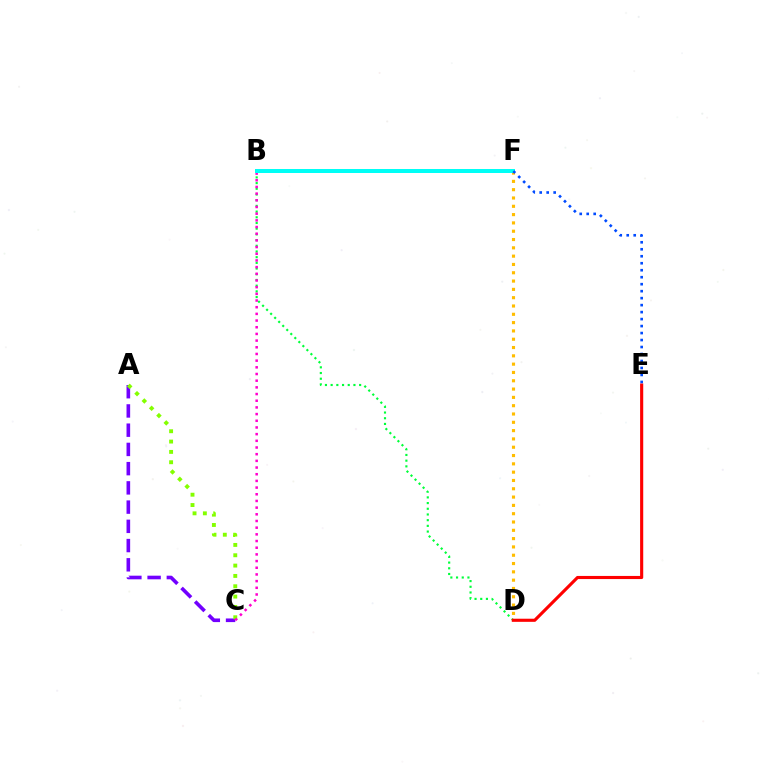{('D', 'F'): [{'color': '#ffbd00', 'line_style': 'dotted', 'thickness': 2.26}], ('A', 'C'): [{'color': '#7200ff', 'line_style': 'dashed', 'thickness': 2.61}, {'color': '#84ff00', 'line_style': 'dotted', 'thickness': 2.81}], ('B', 'D'): [{'color': '#00ff39', 'line_style': 'dotted', 'thickness': 1.55}], ('D', 'E'): [{'color': '#ff0000', 'line_style': 'solid', 'thickness': 2.25}], ('B', 'C'): [{'color': '#ff00cf', 'line_style': 'dotted', 'thickness': 1.82}], ('B', 'F'): [{'color': '#00fff6', 'line_style': 'solid', 'thickness': 2.88}], ('E', 'F'): [{'color': '#004bff', 'line_style': 'dotted', 'thickness': 1.9}]}